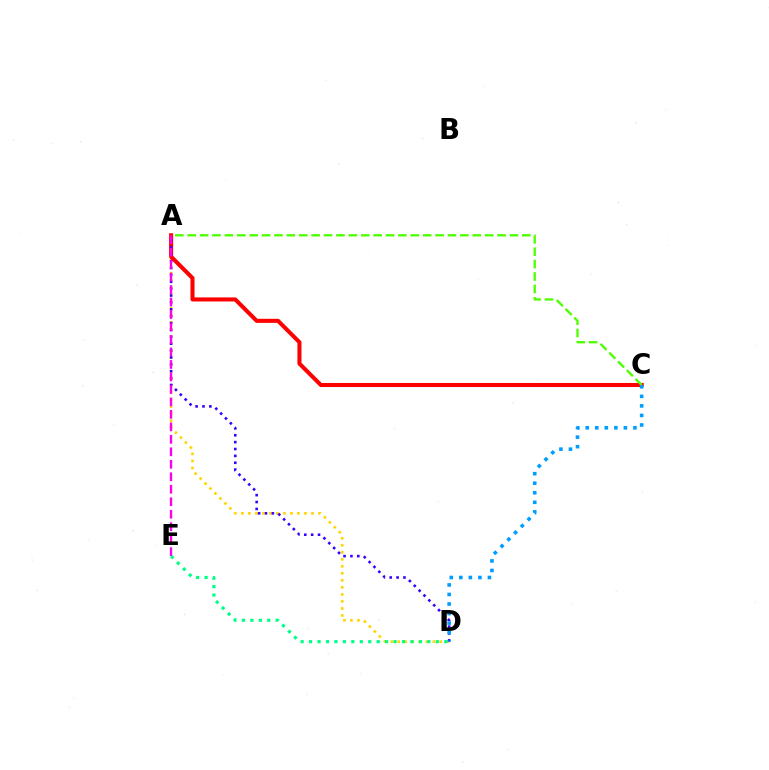{('A', 'D'): [{'color': '#ffd500', 'line_style': 'dotted', 'thickness': 1.91}, {'color': '#3700ff', 'line_style': 'dotted', 'thickness': 1.87}], ('A', 'C'): [{'color': '#ff0000', 'line_style': 'solid', 'thickness': 2.92}, {'color': '#4fff00', 'line_style': 'dashed', 'thickness': 1.68}], ('A', 'E'): [{'color': '#ff00ed', 'line_style': 'dashed', 'thickness': 1.7}], ('D', 'E'): [{'color': '#00ff86', 'line_style': 'dotted', 'thickness': 2.3}], ('C', 'D'): [{'color': '#009eff', 'line_style': 'dotted', 'thickness': 2.59}]}